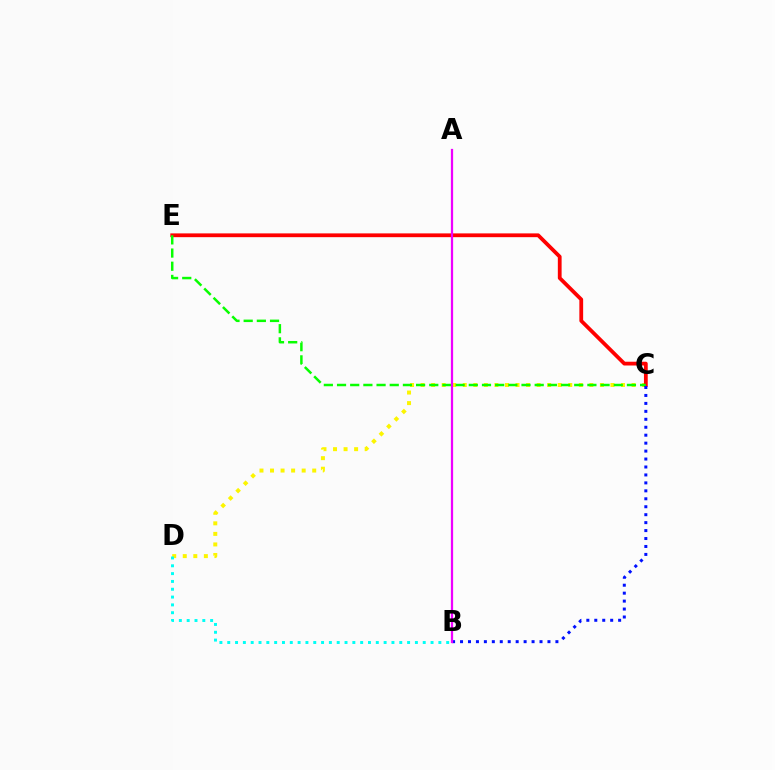{('C', 'D'): [{'color': '#fcf500', 'line_style': 'dotted', 'thickness': 2.87}], ('C', 'E'): [{'color': '#ff0000', 'line_style': 'solid', 'thickness': 2.72}, {'color': '#08ff00', 'line_style': 'dashed', 'thickness': 1.79}], ('B', 'D'): [{'color': '#00fff6', 'line_style': 'dotted', 'thickness': 2.12}], ('B', 'C'): [{'color': '#0010ff', 'line_style': 'dotted', 'thickness': 2.16}], ('A', 'B'): [{'color': '#ee00ff', 'line_style': 'solid', 'thickness': 1.62}]}